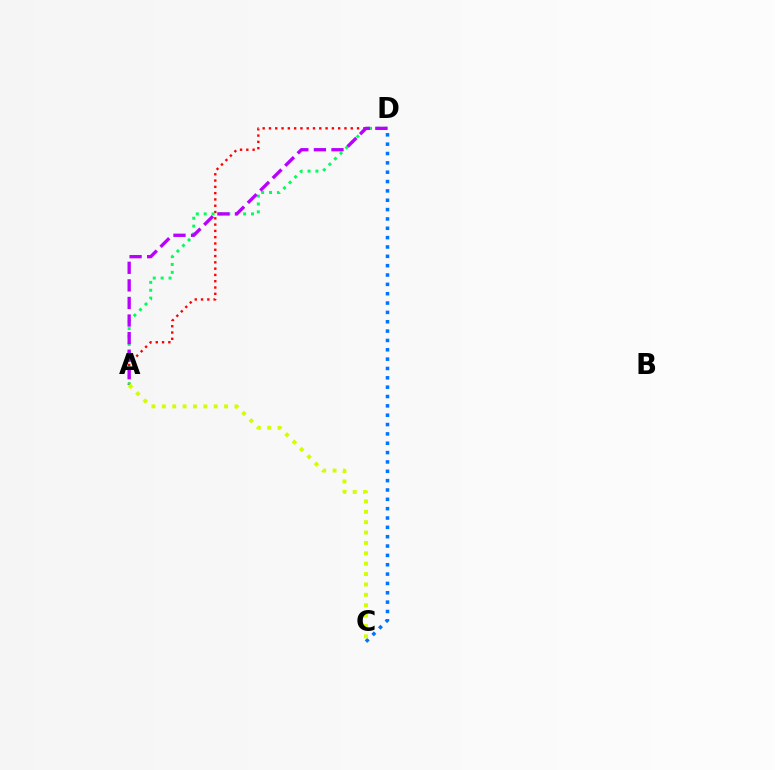{('A', 'D'): [{'color': '#ff0000', 'line_style': 'dotted', 'thickness': 1.71}, {'color': '#00ff5c', 'line_style': 'dotted', 'thickness': 2.14}, {'color': '#b900ff', 'line_style': 'dashed', 'thickness': 2.39}], ('C', 'D'): [{'color': '#0074ff', 'line_style': 'dotted', 'thickness': 2.54}], ('A', 'C'): [{'color': '#d1ff00', 'line_style': 'dotted', 'thickness': 2.82}]}